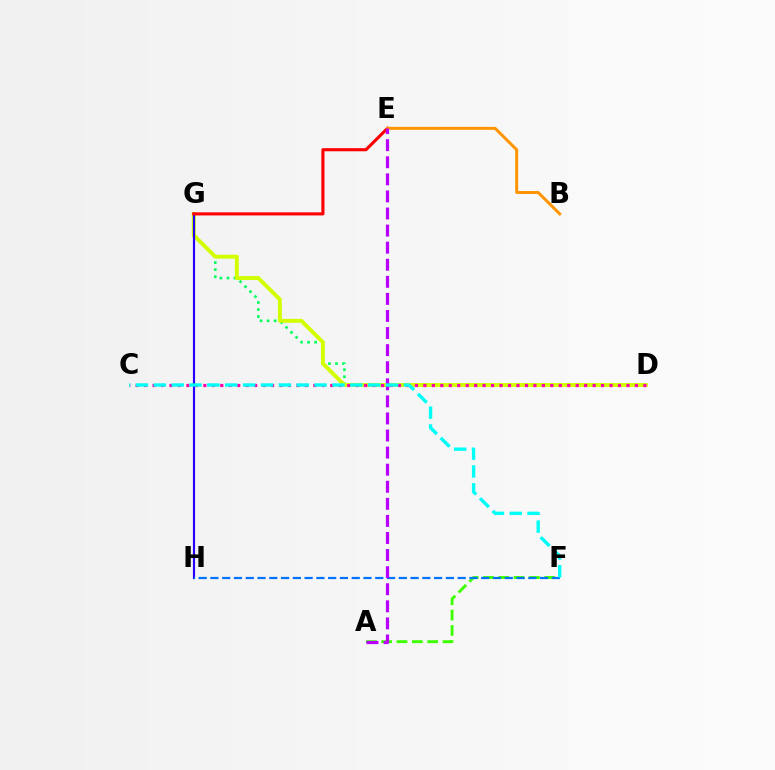{('D', 'G'): [{'color': '#00ff5c', 'line_style': 'dotted', 'thickness': 1.91}, {'color': '#d1ff00', 'line_style': 'solid', 'thickness': 2.81}], ('G', 'H'): [{'color': '#2500ff', 'line_style': 'solid', 'thickness': 1.56}], ('E', 'G'): [{'color': '#ff0000', 'line_style': 'solid', 'thickness': 2.24}], ('A', 'F'): [{'color': '#3dff00', 'line_style': 'dashed', 'thickness': 2.08}], ('B', 'E'): [{'color': '#ff9400', 'line_style': 'solid', 'thickness': 2.12}], ('C', 'D'): [{'color': '#ff00ac', 'line_style': 'dotted', 'thickness': 2.3}], ('F', 'H'): [{'color': '#0074ff', 'line_style': 'dashed', 'thickness': 1.6}], ('A', 'E'): [{'color': '#b900ff', 'line_style': 'dashed', 'thickness': 2.32}], ('C', 'F'): [{'color': '#00fff6', 'line_style': 'dashed', 'thickness': 2.43}]}